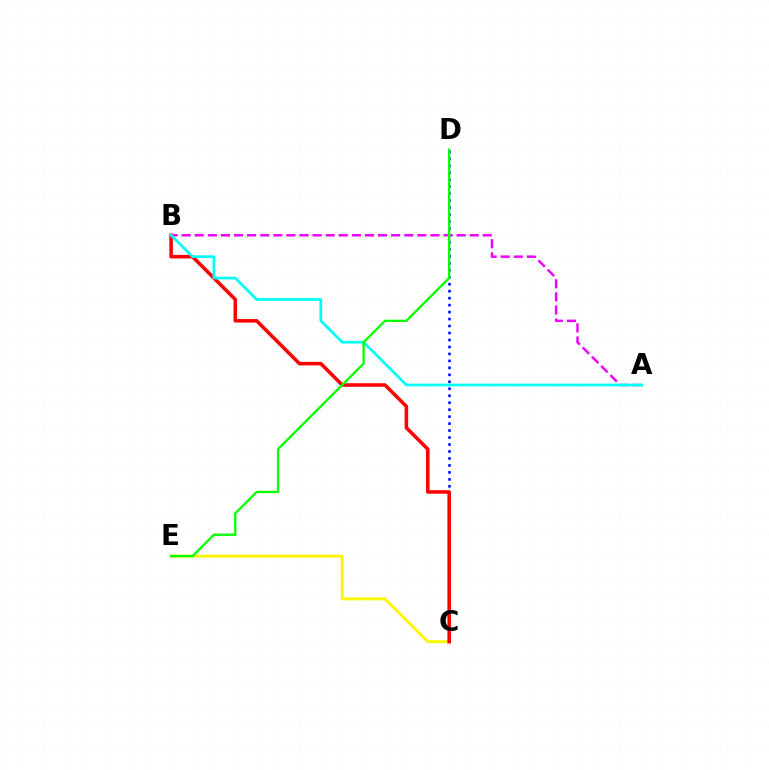{('C', 'E'): [{'color': '#fcf500', 'line_style': 'solid', 'thickness': 2.07}], ('C', 'D'): [{'color': '#0010ff', 'line_style': 'dotted', 'thickness': 1.89}], ('B', 'C'): [{'color': '#ff0000', 'line_style': 'solid', 'thickness': 2.55}], ('A', 'B'): [{'color': '#ee00ff', 'line_style': 'dashed', 'thickness': 1.78}, {'color': '#00fff6', 'line_style': 'solid', 'thickness': 1.95}], ('D', 'E'): [{'color': '#08ff00', 'line_style': 'solid', 'thickness': 1.66}]}